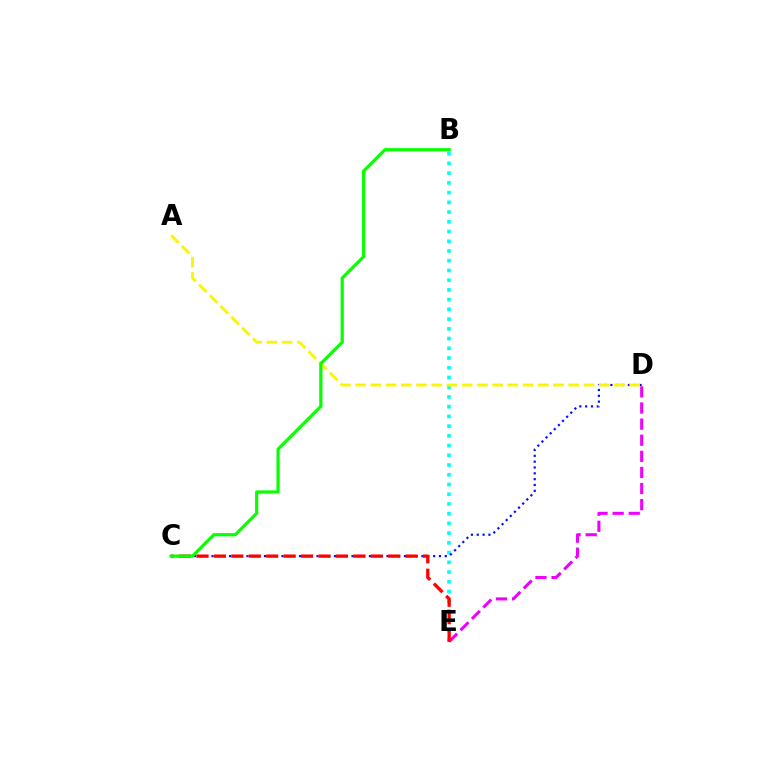{('B', 'E'): [{'color': '#00fff6', 'line_style': 'dotted', 'thickness': 2.64}], ('C', 'D'): [{'color': '#0010ff', 'line_style': 'dotted', 'thickness': 1.58}], ('D', 'E'): [{'color': '#ee00ff', 'line_style': 'dashed', 'thickness': 2.19}], ('A', 'D'): [{'color': '#fcf500', 'line_style': 'dashed', 'thickness': 2.07}], ('C', 'E'): [{'color': '#ff0000', 'line_style': 'dashed', 'thickness': 2.37}], ('B', 'C'): [{'color': '#08ff00', 'line_style': 'solid', 'thickness': 2.3}]}